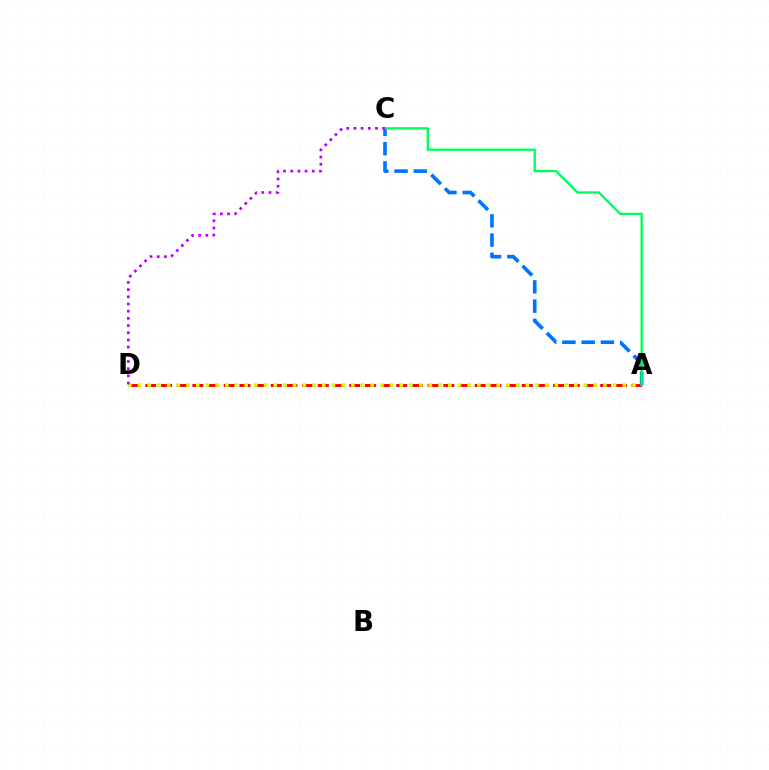{('A', 'D'): [{'color': '#ff0000', 'line_style': 'dashed', 'thickness': 2.13}, {'color': '#d1ff00', 'line_style': 'dotted', 'thickness': 2.63}], ('A', 'C'): [{'color': '#0074ff', 'line_style': 'dashed', 'thickness': 2.62}, {'color': '#00ff5c', 'line_style': 'solid', 'thickness': 1.68}], ('C', 'D'): [{'color': '#b900ff', 'line_style': 'dotted', 'thickness': 1.95}]}